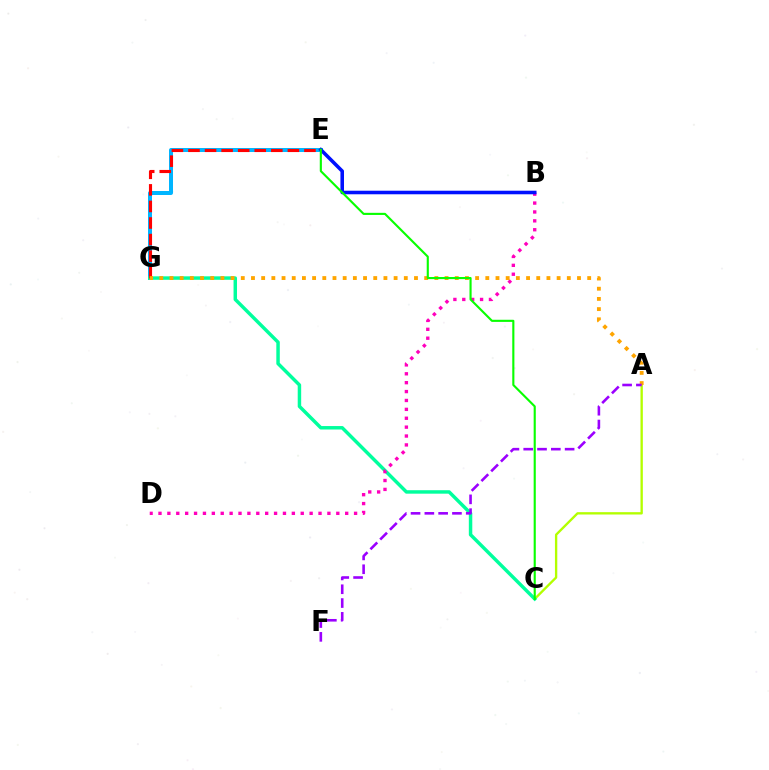{('E', 'G'): [{'color': '#00b5ff', 'line_style': 'solid', 'thickness': 2.88}, {'color': '#ff0000', 'line_style': 'dashed', 'thickness': 2.25}], ('A', 'C'): [{'color': '#b3ff00', 'line_style': 'solid', 'thickness': 1.69}], ('C', 'G'): [{'color': '#00ff9d', 'line_style': 'solid', 'thickness': 2.49}], ('B', 'D'): [{'color': '#ff00bd', 'line_style': 'dotted', 'thickness': 2.42}], ('A', 'G'): [{'color': '#ffa500', 'line_style': 'dotted', 'thickness': 2.77}], ('A', 'F'): [{'color': '#9b00ff', 'line_style': 'dashed', 'thickness': 1.87}], ('B', 'E'): [{'color': '#0010ff', 'line_style': 'solid', 'thickness': 2.57}], ('C', 'E'): [{'color': '#08ff00', 'line_style': 'solid', 'thickness': 1.53}]}